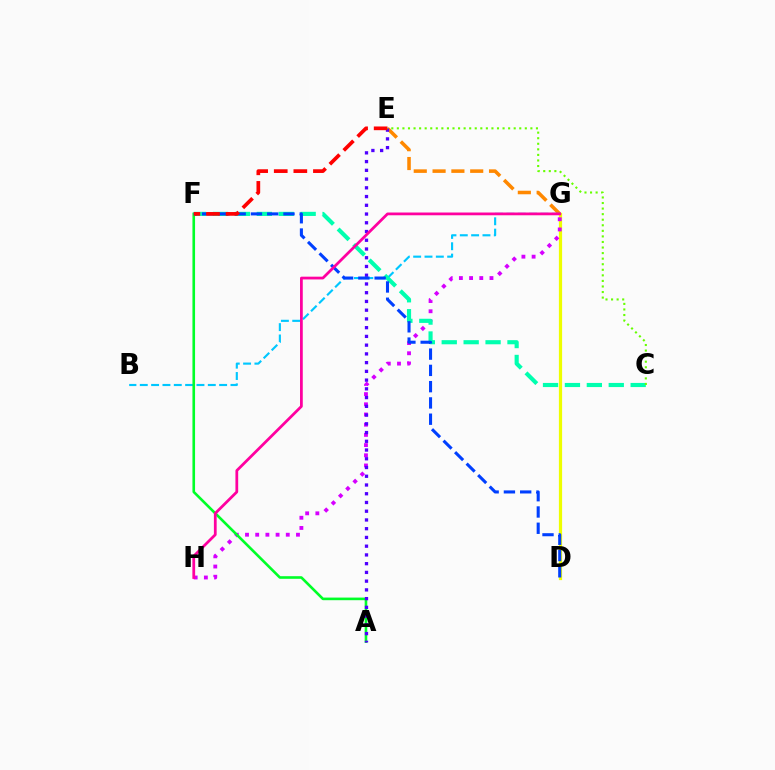{('D', 'G'): [{'color': '#eeff00', 'line_style': 'solid', 'thickness': 2.32}], ('E', 'G'): [{'color': '#ff8800', 'line_style': 'dashed', 'thickness': 2.56}], ('B', 'G'): [{'color': '#00c7ff', 'line_style': 'dashed', 'thickness': 1.54}], ('G', 'H'): [{'color': '#d600ff', 'line_style': 'dotted', 'thickness': 2.77}, {'color': '#ff00a0', 'line_style': 'solid', 'thickness': 1.99}], ('A', 'F'): [{'color': '#00ff27', 'line_style': 'solid', 'thickness': 1.89}], ('C', 'F'): [{'color': '#00ffaf', 'line_style': 'dashed', 'thickness': 2.98}], ('A', 'E'): [{'color': '#4f00ff', 'line_style': 'dotted', 'thickness': 2.37}], ('D', 'F'): [{'color': '#003fff', 'line_style': 'dashed', 'thickness': 2.21}], ('E', 'F'): [{'color': '#ff0000', 'line_style': 'dashed', 'thickness': 2.66}], ('C', 'E'): [{'color': '#66ff00', 'line_style': 'dotted', 'thickness': 1.51}]}